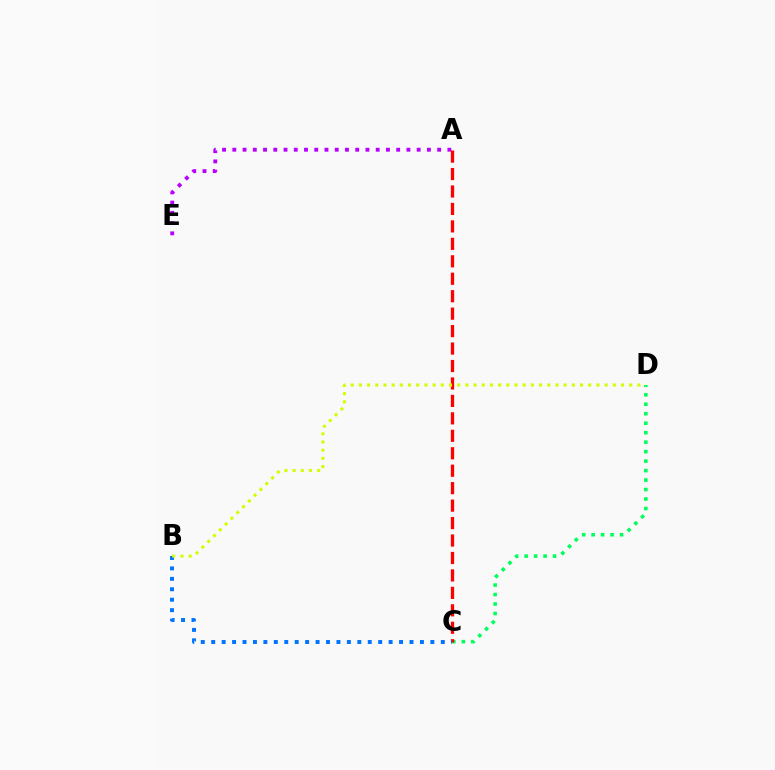{('A', 'E'): [{'color': '#b900ff', 'line_style': 'dotted', 'thickness': 2.78}], ('C', 'D'): [{'color': '#00ff5c', 'line_style': 'dotted', 'thickness': 2.57}], ('A', 'C'): [{'color': '#ff0000', 'line_style': 'dashed', 'thickness': 2.37}], ('B', 'C'): [{'color': '#0074ff', 'line_style': 'dotted', 'thickness': 2.84}], ('B', 'D'): [{'color': '#d1ff00', 'line_style': 'dotted', 'thickness': 2.23}]}